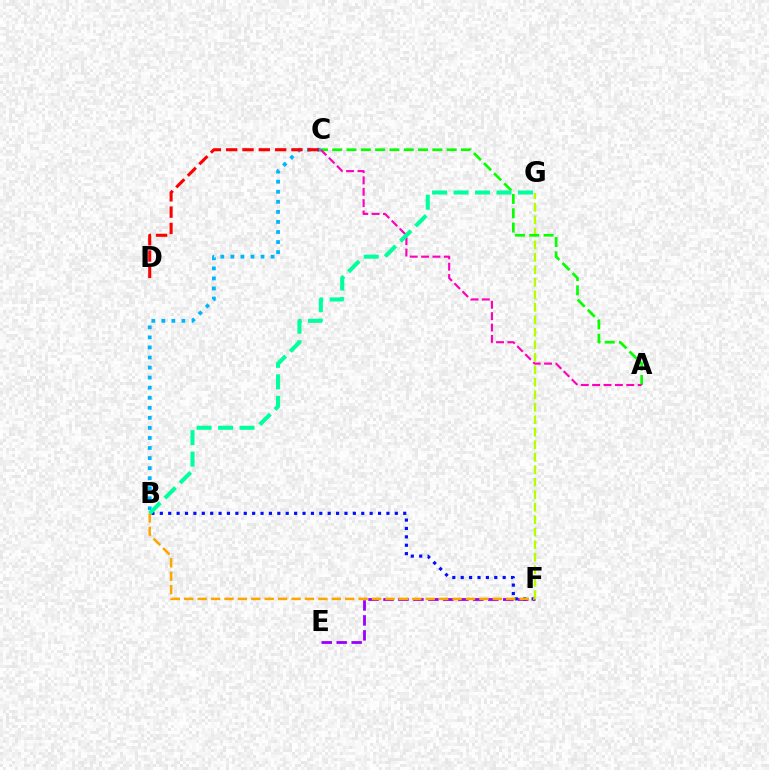{('B', 'C'): [{'color': '#00b5ff', 'line_style': 'dotted', 'thickness': 2.73}], ('E', 'F'): [{'color': '#9b00ff', 'line_style': 'dashed', 'thickness': 2.03}], ('C', 'D'): [{'color': '#ff0000', 'line_style': 'dashed', 'thickness': 2.22}], ('B', 'F'): [{'color': '#0010ff', 'line_style': 'dotted', 'thickness': 2.28}, {'color': '#ffa500', 'line_style': 'dashed', 'thickness': 1.82}], ('F', 'G'): [{'color': '#b3ff00', 'line_style': 'dashed', 'thickness': 1.7}], ('A', 'C'): [{'color': '#08ff00', 'line_style': 'dashed', 'thickness': 1.94}, {'color': '#ff00bd', 'line_style': 'dashed', 'thickness': 1.55}], ('B', 'G'): [{'color': '#00ff9d', 'line_style': 'dashed', 'thickness': 2.92}]}